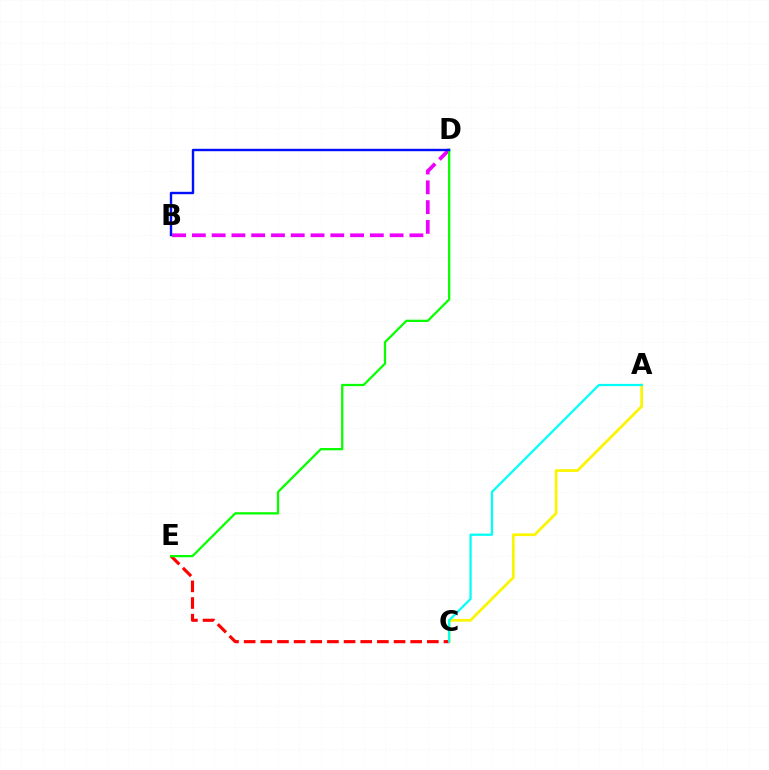{('B', 'D'): [{'color': '#ee00ff', 'line_style': 'dashed', 'thickness': 2.69}, {'color': '#0010ff', 'line_style': 'solid', 'thickness': 1.73}], ('A', 'C'): [{'color': '#fcf500', 'line_style': 'solid', 'thickness': 1.96}, {'color': '#00fff6', 'line_style': 'solid', 'thickness': 1.62}], ('C', 'E'): [{'color': '#ff0000', 'line_style': 'dashed', 'thickness': 2.26}], ('D', 'E'): [{'color': '#08ff00', 'line_style': 'solid', 'thickness': 1.63}]}